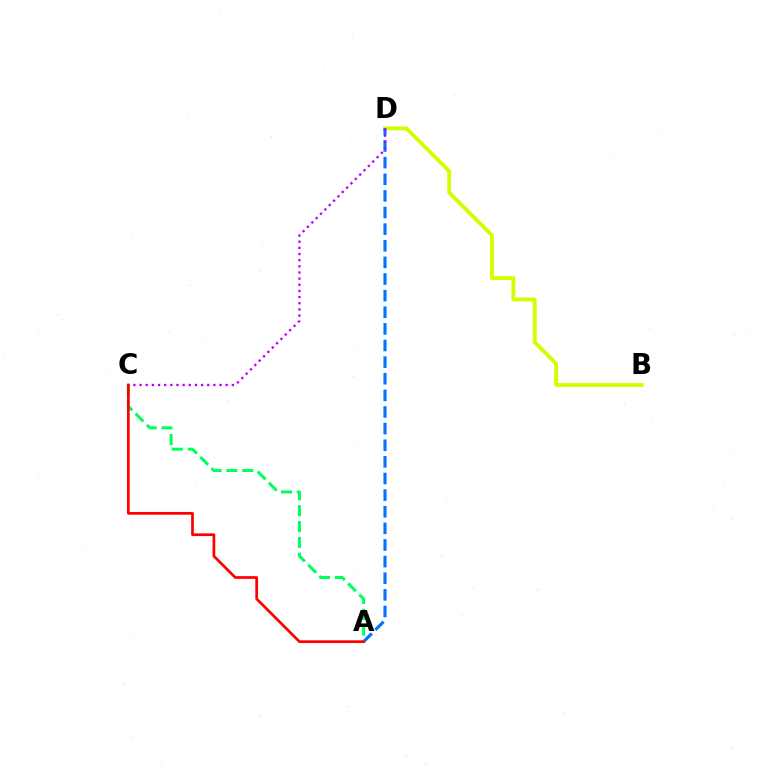{('B', 'D'): [{'color': '#d1ff00', 'line_style': 'solid', 'thickness': 2.78}], ('A', 'D'): [{'color': '#0074ff', 'line_style': 'dashed', 'thickness': 2.26}], ('A', 'C'): [{'color': '#00ff5c', 'line_style': 'dashed', 'thickness': 2.15}, {'color': '#ff0000', 'line_style': 'solid', 'thickness': 1.96}], ('C', 'D'): [{'color': '#b900ff', 'line_style': 'dotted', 'thickness': 1.67}]}